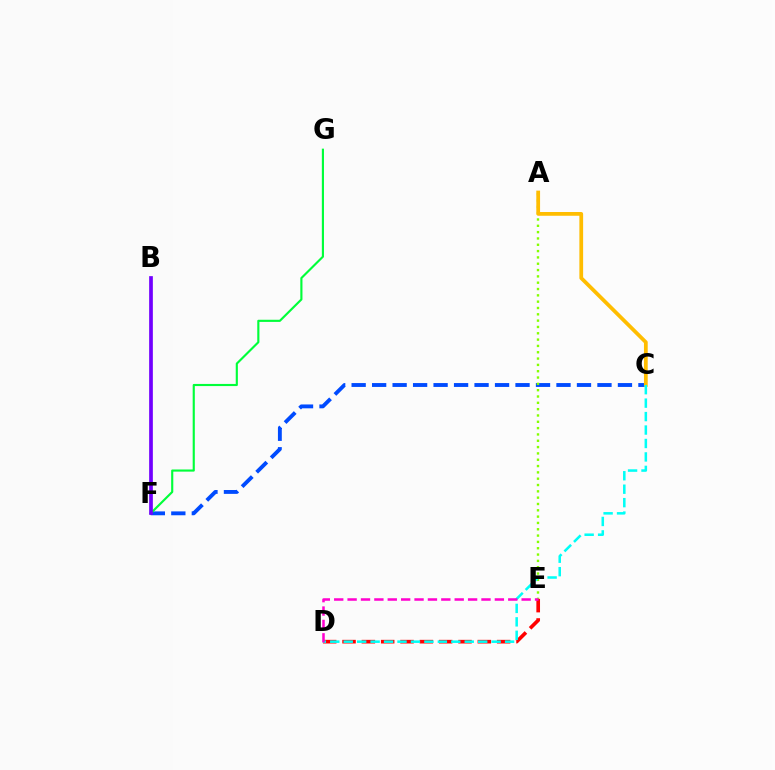{('D', 'E'): [{'color': '#ff0000', 'line_style': 'dashed', 'thickness': 2.63}, {'color': '#ff00cf', 'line_style': 'dashed', 'thickness': 1.82}], ('C', 'F'): [{'color': '#004bff', 'line_style': 'dashed', 'thickness': 2.78}], ('A', 'E'): [{'color': '#84ff00', 'line_style': 'dotted', 'thickness': 1.72}], ('A', 'C'): [{'color': '#ffbd00', 'line_style': 'solid', 'thickness': 2.7}], ('F', 'G'): [{'color': '#00ff39', 'line_style': 'solid', 'thickness': 1.54}], ('C', 'D'): [{'color': '#00fff6', 'line_style': 'dashed', 'thickness': 1.83}], ('B', 'F'): [{'color': '#7200ff', 'line_style': 'solid', 'thickness': 2.67}]}